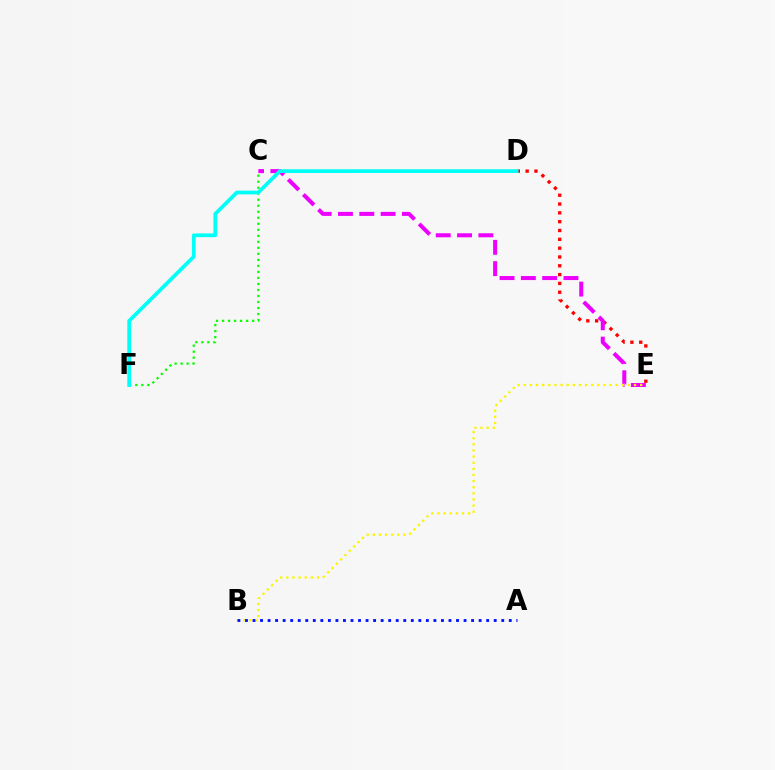{('D', 'E'): [{'color': '#ff0000', 'line_style': 'dotted', 'thickness': 2.4}], ('C', 'E'): [{'color': '#ee00ff', 'line_style': 'dashed', 'thickness': 2.9}], ('C', 'F'): [{'color': '#08ff00', 'line_style': 'dotted', 'thickness': 1.63}], ('B', 'E'): [{'color': '#fcf500', 'line_style': 'dotted', 'thickness': 1.66}], ('D', 'F'): [{'color': '#00fff6', 'line_style': 'solid', 'thickness': 2.69}], ('A', 'B'): [{'color': '#0010ff', 'line_style': 'dotted', 'thickness': 2.05}]}